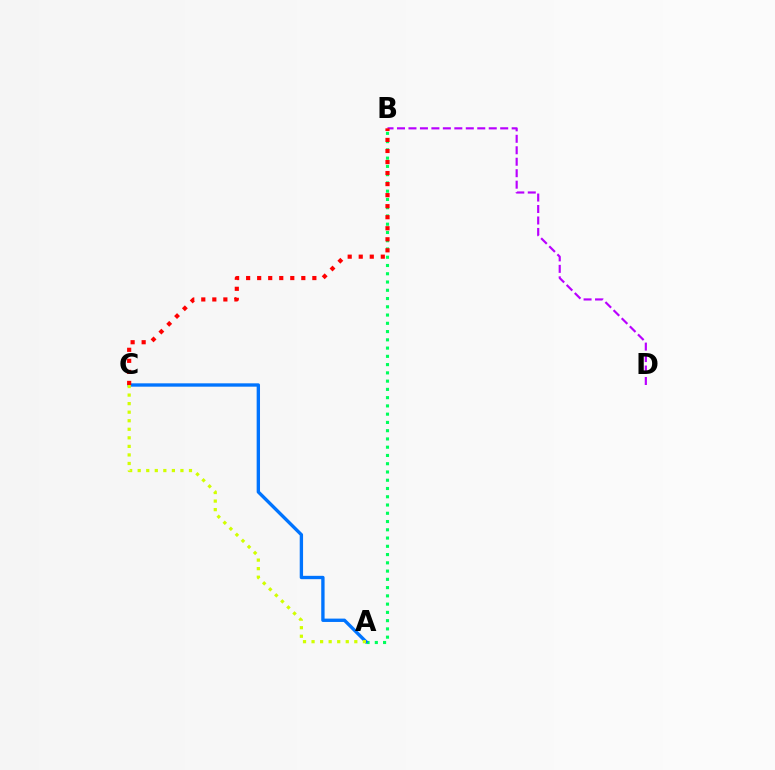{('A', 'B'): [{'color': '#00ff5c', 'line_style': 'dotted', 'thickness': 2.24}], ('A', 'C'): [{'color': '#0074ff', 'line_style': 'solid', 'thickness': 2.41}, {'color': '#d1ff00', 'line_style': 'dotted', 'thickness': 2.32}], ('B', 'D'): [{'color': '#b900ff', 'line_style': 'dashed', 'thickness': 1.56}], ('B', 'C'): [{'color': '#ff0000', 'line_style': 'dotted', 'thickness': 3.0}]}